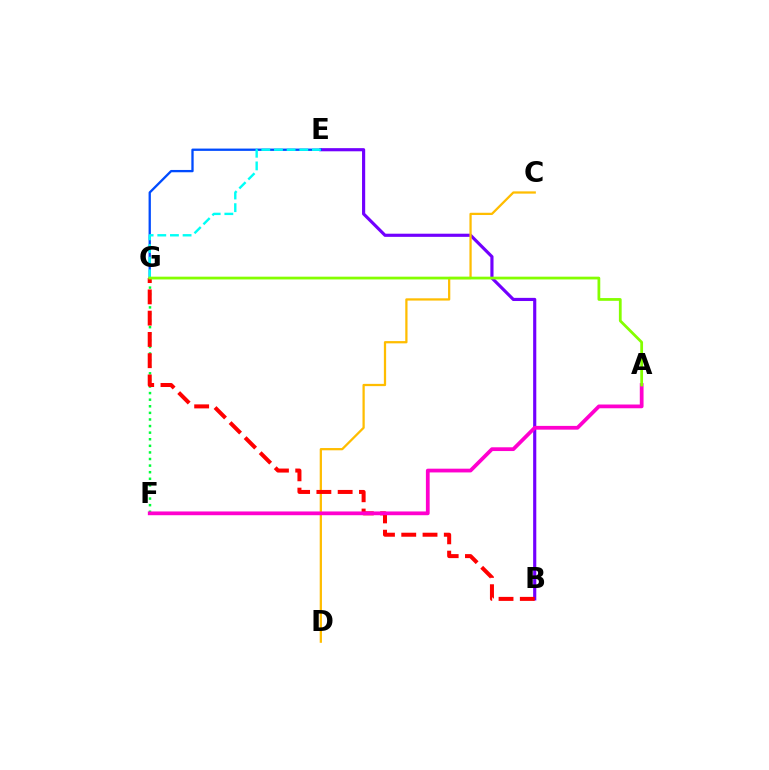{('B', 'E'): [{'color': '#7200ff', 'line_style': 'solid', 'thickness': 2.27}], ('E', 'G'): [{'color': '#004bff', 'line_style': 'solid', 'thickness': 1.66}, {'color': '#00fff6', 'line_style': 'dashed', 'thickness': 1.72}], ('C', 'D'): [{'color': '#ffbd00', 'line_style': 'solid', 'thickness': 1.62}], ('F', 'G'): [{'color': '#00ff39', 'line_style': 'dotted', 'thickness': 1.79}], ('B', 'G'): [{'color': '#ff0000', 'line_style': 'dashed', 'thickness': 2.89}], ('A', 'F'): [{'color': '#ff00cf', 'line_style': 'solid', 'thickness': 2.7}], ('A', 'G'): [{'color': '#84ff00', 'line_style': 'solid', 'thickness': 1.99}]}